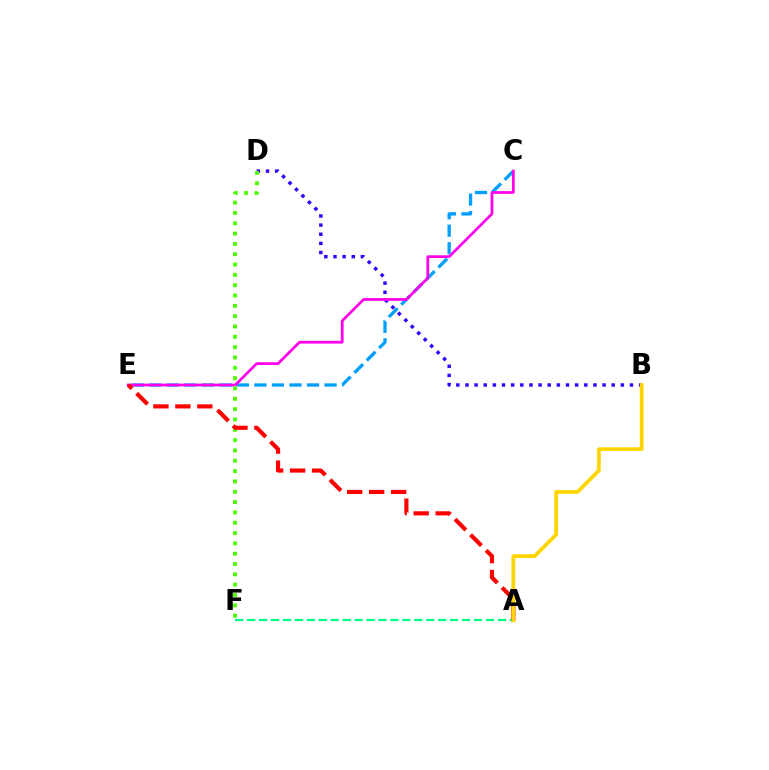{('B', 'D'): [{'color': '#3700ff', 'line_style': 'dotted', 'thickness': 2.48}], ('A', 'F'): [{'color': '#00ff86', 'line_style': 'dashed', 'thickness': 1.62}], ('C', 'E'): [{'color': '#009eff', 'line_style': 'dashed', 'thickness': 2.38}, {'color': '#ff00ed', 'line_style': 'solid', 'thickness': 1.97}], ('D', 'F'): [{'color': '#4fff00', 'line_style': 'dotted', 'thickness': 2.81}], ('A', 'E'): [{'color': '#ff0000', 'line_style': 'dashed', 'thickness': 2.99}], ('A', 'B'): [{'color': '#ffd500', 'line_style': 'solid', 'thickness': 2.7}]}